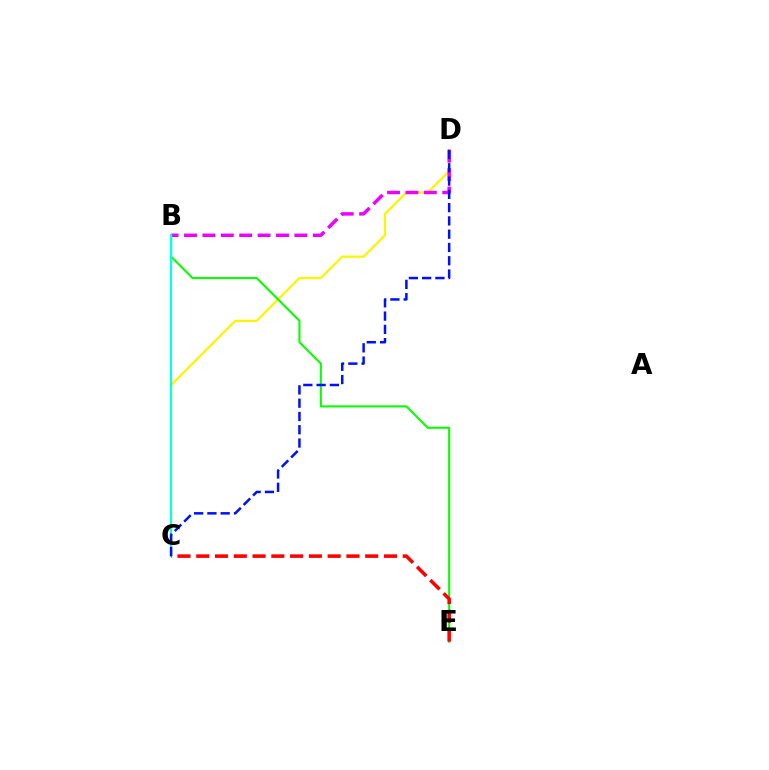{('C', 'D'): [{'color': '#fcf500', 'line_style': 'solid', 'thickness': 1.61}, {'color': '#0010ff', 'line_style': 'dashed', 'thickness': 1.8}], ('B', 'D'): [{'color': '#ee00ff', 'line_style': 'dashed', 'thickness': 2.5}], ('B', 'E'): [{'color': '#08ff00', 'line_style': 'solid', 'thickness': 1.5}], ('B', 'C'): [{'color': '#00fff6', 'line_style': 'solid', 'thickness': 1.59}], ('C', 'E'): [{'color': '#ff0000', 'line_style': 'dashed', 'thickness': 2.55}]}